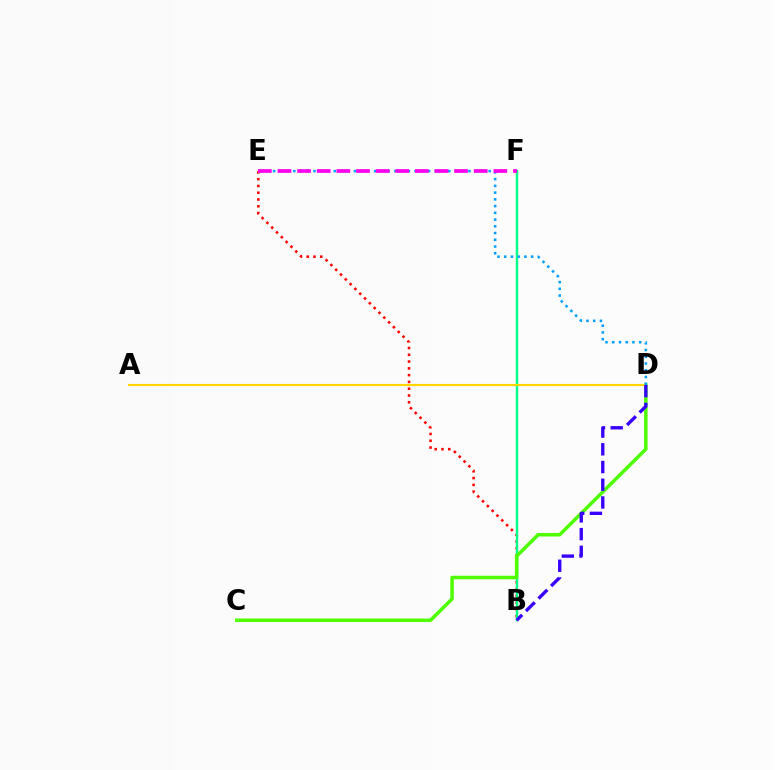{('B', 'E'): [{'color': '#ff0000', 'line_style': 'dotted', 'thickness': 1.84}], ('B', 'F'): [{'color': '#00ff86', 'line_style': 'solid', 'thickness': 1.75}], ('C', 'D'): [{'color': '#4fff00', 'line_style': 'solid', 'thickness': 2.54}], ('A', 'D'): [{'color': '#ffd500', 'line_style': 'solid', 'thickness': 1.53}], ('D', 'E'): [{'color': '#009eff', 'line_style': 'dotted', 'thickness': 1.83}], ('B', 'D'): [{'color': '#3700ff', 'line_style': 'dashed', 'thickness': 2.41}], ('E', 'F'): [{'color': '#ff00ed', 'line_style': 'dashed', 'thickness': 2.67}]}